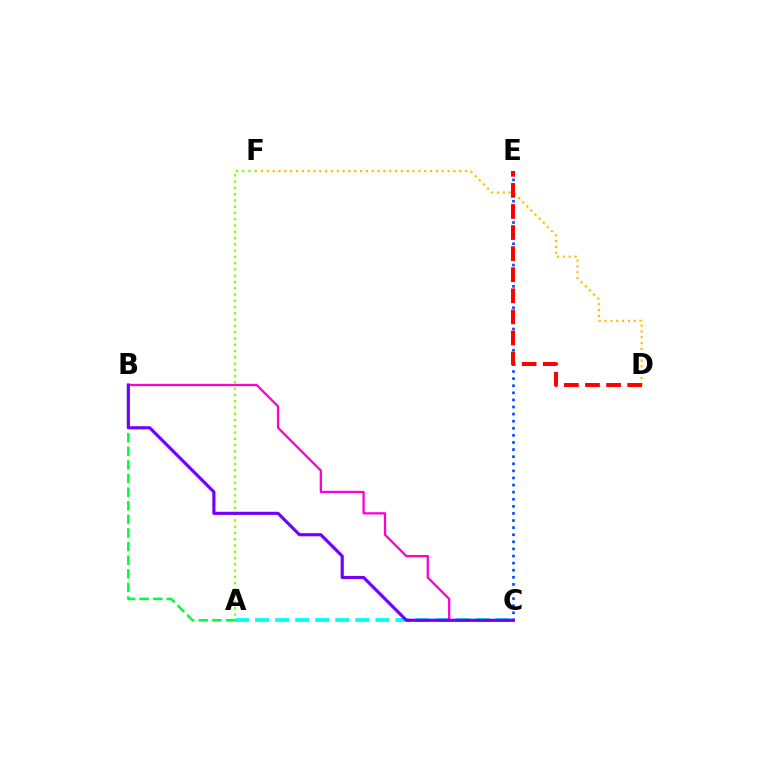{('A', 'B'): [{'color': '#00ff39', 'line_style': 'dashed', 'thickness': 1.85}], ('A', 'C'): [{'color': '#00fff6', 'line_style': 'dashed', 'thickness': 2.72}], ('C', 'E'): [{'color': '#004bff', 'line_style': 'dotted', 'thickness': 1.93}], ('A', 'F'): [{'color': '#84ff00', 'line_style': 'dotted', 'thickness': 1.7}], ('D', 'F'): [{'color': '#ffbd00', 'line_style': 'dotted', 'thickness': 1.58}], ('D', 'E'): [{'color': '#ff0000', 'line_style': 'dashed', 'thickness': 2.86}], ('B', 'C'): [{'color': '#ff00cf', 'line_style': 'solid', 'thickness': 1.64}, {'color': '#7200ff', 'line_style': 'solid', 'thickness': 2.26}]}